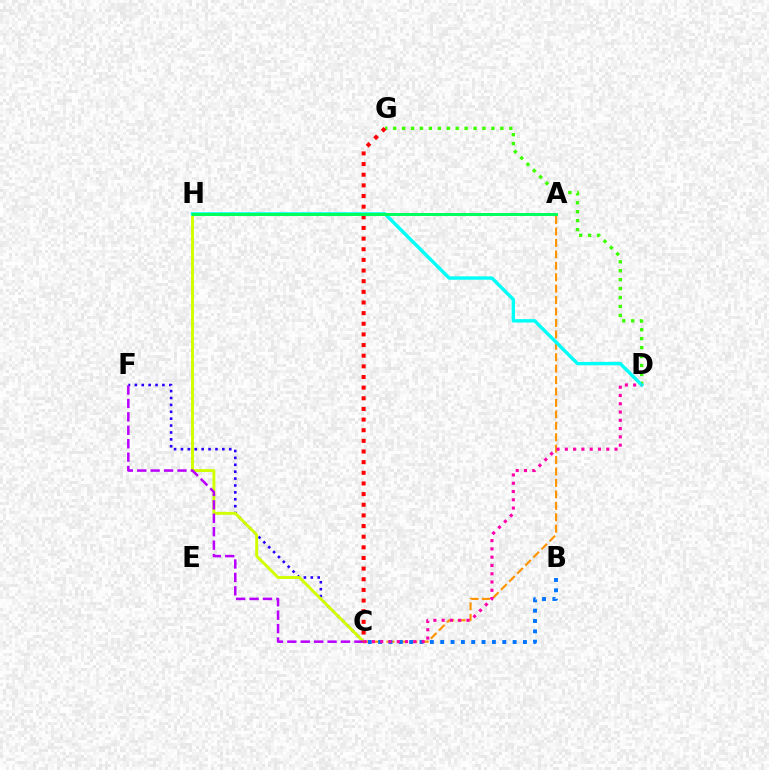{('C', 'F'): [{'color': '#2500ff', 'line_style': 'dotted', 'thickness': 1.87}, {'color': '#b900ff', 'line_style': 'dashed', 'thickness': 1.82}], ('C', 'H'): [{'color': '#d1ff00', 'line_style': 'solid', 'thickness': 2.09}], ('D', 'G'): [{'color': '#3dff00', 'line_style': 'dotted', 'thickness': 2.43}], ('A', 'C'): [{'color': '#ff9400', 'line_style': 'dashed', 'thickness': 1.55}], ('B', 'C'): [{'color': '#0074ff', 'line_style': 'dotted', 'thickness': 2.81}], ('D', 'H'): [{'color': '#00fff6', 'line_style': 'solid', 'thickness': 2.43}], ('C', 'G'): [{'color': '#ff0000', 'line_style': 'dotted', 'thickness': 2.89}], ('C', 'D'): [{'color': '#ff00ac', 'line_style': 'dotted', 'thickness': 2.25}], ('A', 'H'): [{'color': '#00ff5c', 'line_style': 'solid', 'thickness': 2.14}]}